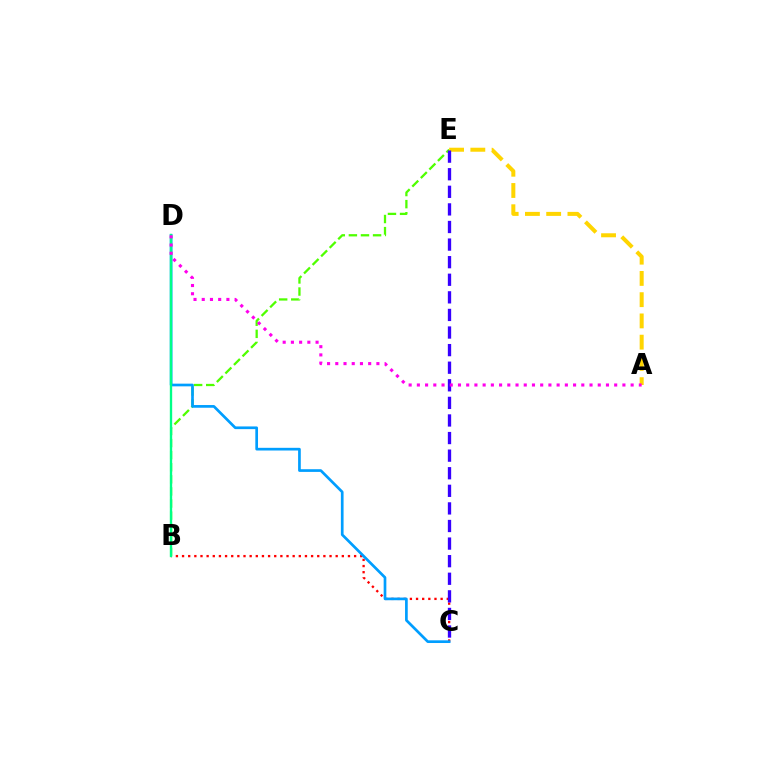{('B', 'C'): [{'color': '#ff0000', 'line_style': 'dotted', 'thickness': 1.67}], ('B', 'E'): [{'color': '#4fff00', 'line_style': 'dashed', 'thickness': 1.64}], ('A', 'E'): [{'color': '#ffd500', 'line_style': 'dashed', 'thickness': 2.89}], ('C', 'D'): [{'color': '#009eff', 'line_style': 'solid', 'thickness': 1.94}], ('C', 'E'): [{'color': '#3700ff', 'line_style': 'dashed', 'thickness': 2.39}], ('B', 'D'): [{'color': '#00ff86', 'line_style': 'solid', 'thickness': 1.69}], ('A', 'D'): [{'color': '#ff00ed', 'line_style': 'dotted', 'thickness': 2.23}]}